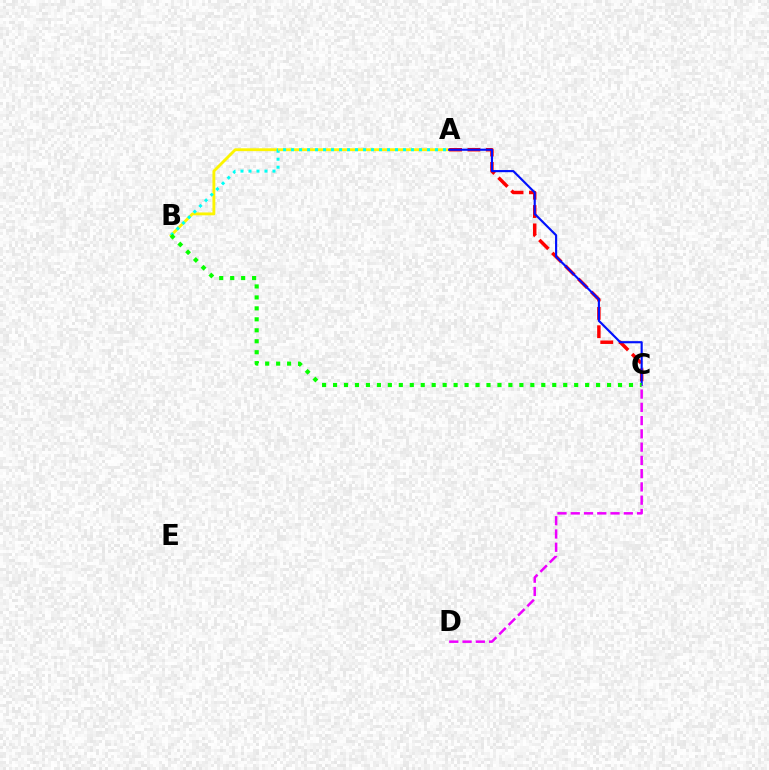{('A', 'B'): [{'color': '#fcf500', 'line_style': 'solid', 'thickness': 2.06}, {'color': '#00fff6', 'line_style': 'dotted', 'thickness': 2.17}], ('A', 'C'): [{'color': '#ff0000', 'line_style': 'dashed', 'thickness': 2.49}, {'color': '#0010ff', 'line_style': 'solid', 'thickness': 1.54}], ('B', 'C'): [{'color': '#08ff00', 'line_style': 'dotted', 'thickness': 2.98}], ('C', 'D'): [{'color': '#ee00ff', 'line_style': 'dashed', 'thickness': 1.8}]}